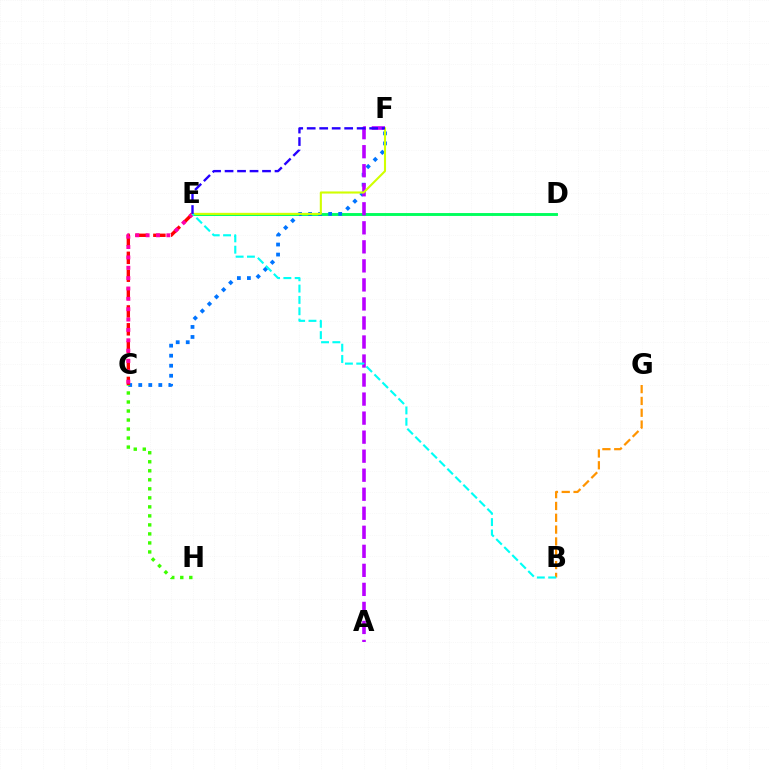{('D', 'E'): [{'color': '#00ff5c', 'line_style': 'solid', 'thickness': 2.09}], ('B', 'G'): [{'color': '#ff9400', 'line_style': 'dashed', 'thickness': 1.61}], ('C', 'F'): [{'color': '#0074ff', 'line_style': 'dotted', 'thickness': 2.72}], ('C', 'H'): [{'color': '#3dff00', 'line_style': 'dotted', 'thickness': 2.45}], ('A', 'F'): [{'color': '#b900ff', 'line_style': 'dashed', 'thickness': 2.59}], ('C', 'E'): [{'color': '#ff0000', 'line_style': 'dashed', 'thickness': 2.43}, {'color': '#ff00ac', 'line_style': 'dotted', 'thickness': 2.81}], ('E', 'F'): [{'color': '#d1ff00', 'line_style': 'solid', 'thickness': 1.51}, {'color': '#2500ff', 'line_style': 'dashed', 'thickness': 1.7}], ('B', 'E'): [{'color': '#00fff6', 'line_style': 'dashed', 'thickness': 1.54}]}